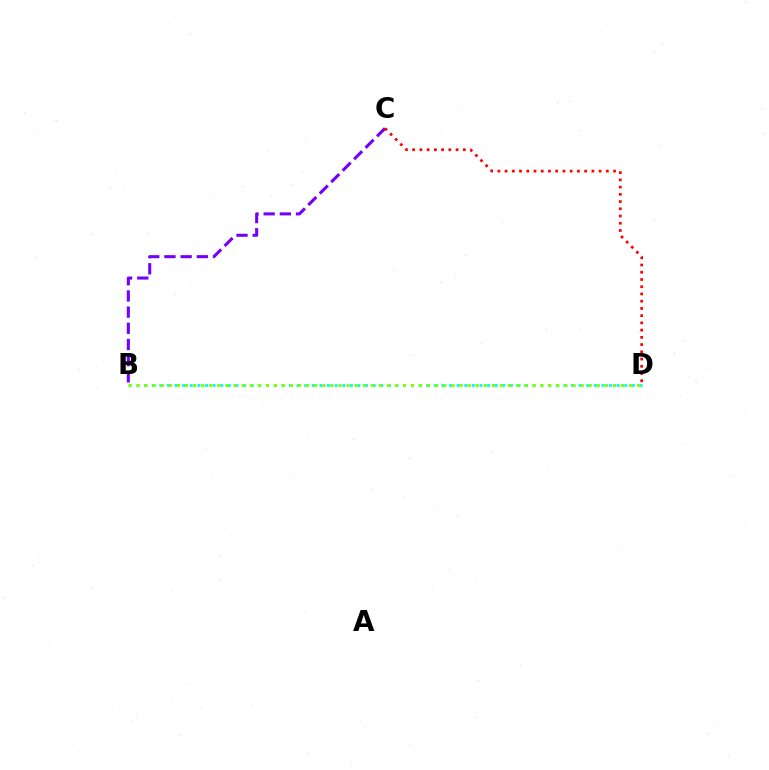{('B', 'C'): [{'color': '#7200ff', 'line_style': 'dashed', 'thickness': 2.2}], ('B', 'D'): [{'color': '#00fff6', 'line_style': 'dotted', 'thickness': 2.07}, {'color': '#84ff00', 'line_style': 'dotted', 'thickness': 2.19}], ('C', 'D'): [{'color': '#ff0000', 'line_style': 'dotted', 'thickness': 1.97}]}